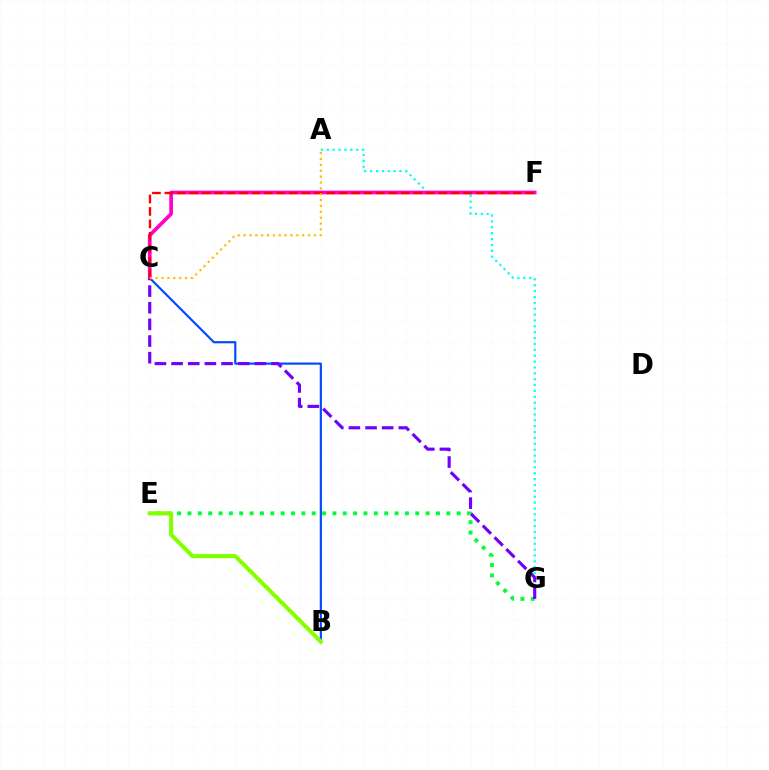{('B', 'C'): [{'color': '#004bff', 'line_style': 'solid', 'thickness': 1.56}], ('A', 'G'): [{'color': '#00fff6', 'line_style': 'dotted', 'thickness': 1.6}], ('C', 'F'): [{'color': '#ff00cf', 'line_style': 'solid', 'thickness': 2.66}, {'color': '#ff0000', 'line_style': 'dashed', 'thickness': 1.69}], ('E', 'G'): [{'color': '#00ff39', 'line_style': 'dotted', 'thickness': 2.81}], ('B', 'E'): [{'color': '#84ff00', 'line_style': 'solid', 'thickness': 2.93}], ('C', 'G'): [{'color': '#7200ff', 'line_style': 'dashed', 'thickness': 2.26}], ('A', 'C'): [{'color': '#ffbd00', 'line_style': 'dotted', 'thickness': 1.59}]}